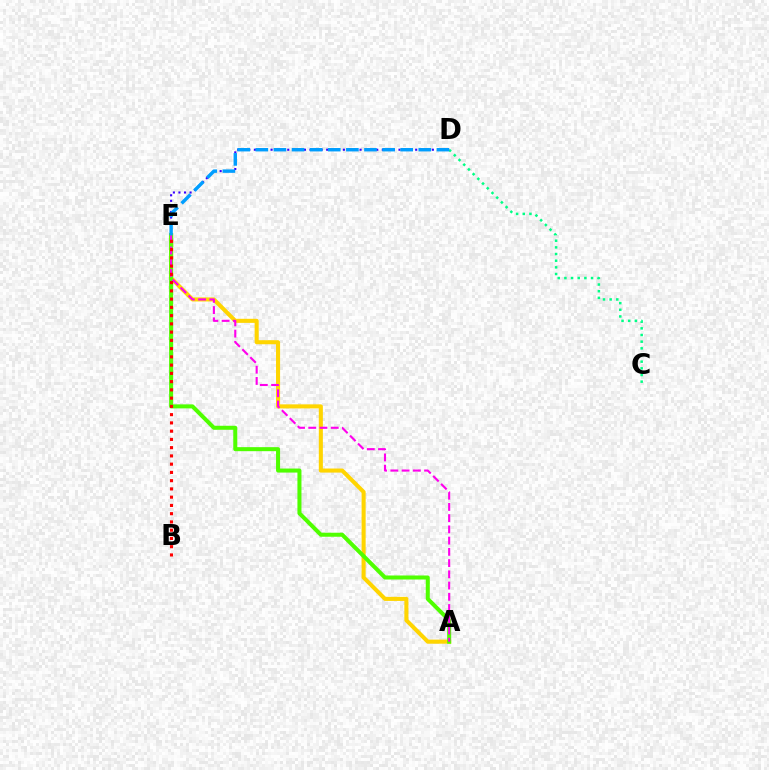{('C', 'D'): [{'color': '#00ff86', 'line_style': 'dotted', 'thickness': 1.81}], ('A', 'E'): [{'color': '#ffd500', 'line_style': 'solid', 'thickness': 2.93}, {'color': '#4fff00', 'line_style': 'solid', 'thickness': 2.9}, {'color': '#ff00ed', 'line_style': 'dashed', 'thickness': 1.53}], ('D', 'E'): [{'color': '#3700ff', 'line_style': 'dotted', 'thickness': 1.51}, {'color': '#009eff', 'line_style': 'dashed', 'thickness': 2.46}], ('B', 'E'): [{'color': '#ff0000', 'line_style': 'dotted', 'thickness': 2.24}]}